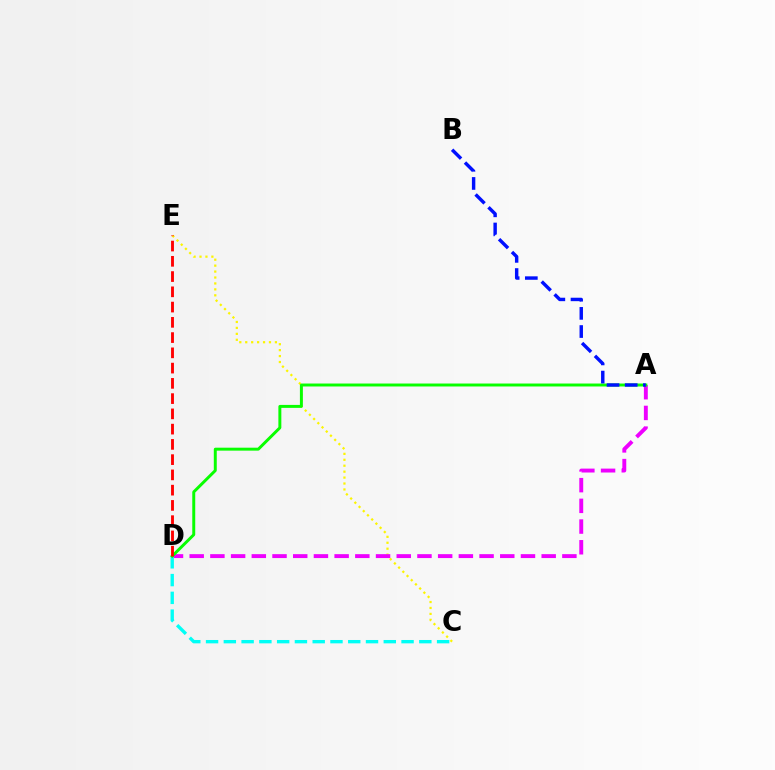{('C', 'E'): [{'color': '#fcf500', 'line_style': 'dotted', 'thickness': 1.61}], ('A', 'D'): [{'color': '#ee00ff', 'line_style': 'dashed', 'thickness': 2.81}, {'color': '#08ff00', 'line_style': 'solid', 'thickness': 2.13}], ('C', 'D'): [{'color': '#00fff6', 'line_style': 'dashed', 'thickness': 2.41}], ('D', 'E'): [{'color': '#ff0000', 'line_style': 'dashed', 'thickness': 2.07}], ('A', 'B'): [{'color': '#0010ff', 'line_style': 'dashed', 'thickness': 2.47}]}